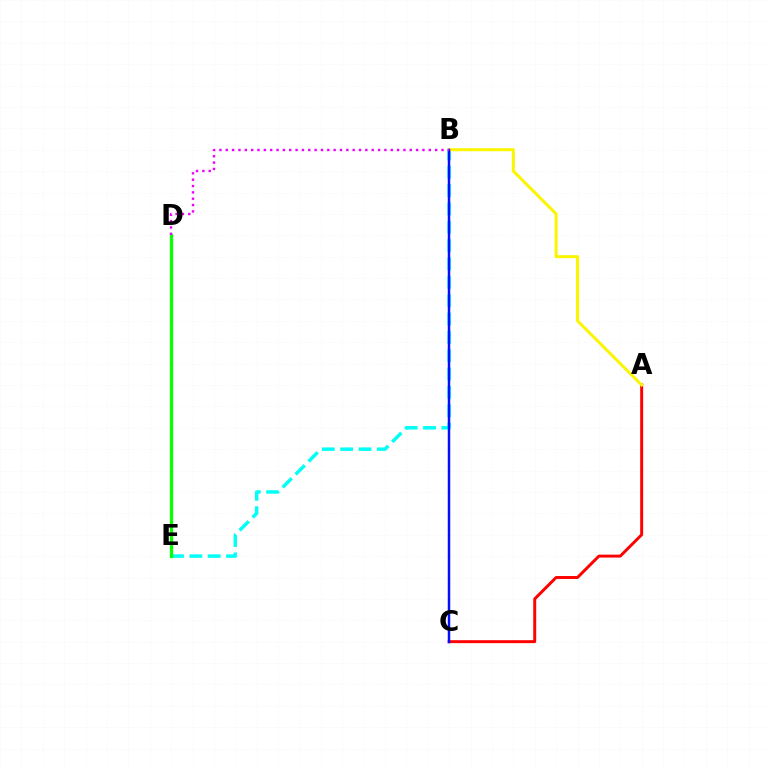{('A', 'C'): [{'color': '#ff0000', 'line_style': 'solid', 'thickness': 2.12}], ('B', 'E'): [{'color': '#00fff6', 'line_style': 'dashed', 'thickness': 2.49}], ('A', 'B'): [{'color': '#fcf500', 'line_style': 'solid', 'thickness': 2.17}], ('D', 'E'): [{'color': '#08ff00', 'line_style': 'solid', 'thickness': 2.35}], ('B', 'C'): [{'color': '#0010ff', 'line_style': 'solid', 'thickness': 1.78}], ('B', 'D'): [{'color': '#ee00ff', 'line_style': 'dotted', 'thickness': 1.72}]}